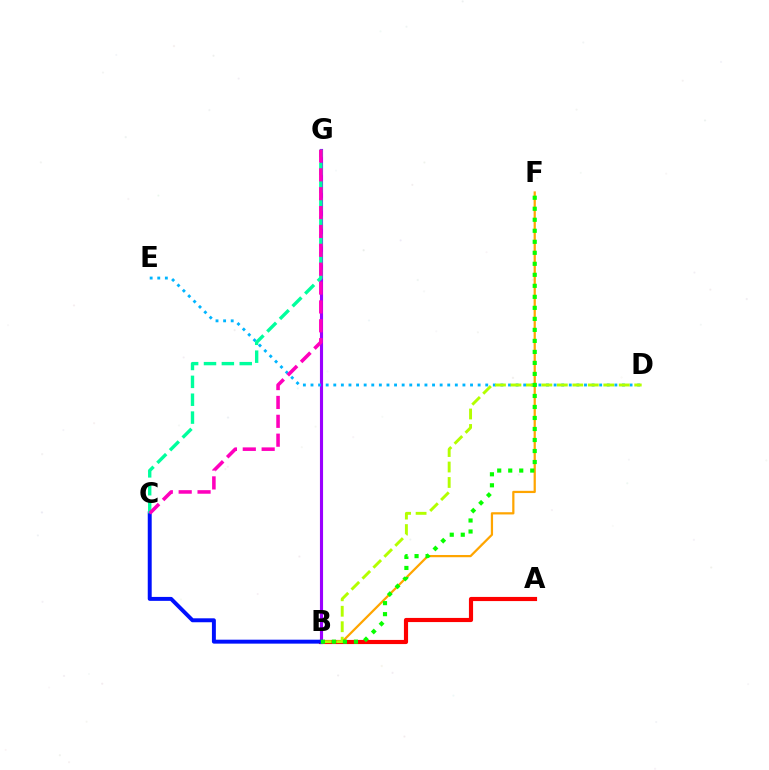{('B', 'F'): [{'color': '#ffa500', 'line_style': 'solid', 'thickness': 1.61}, {'color': '#08ff00', 'line_style': 'dotted', 'thickness': 2.99}], ('A', 'B'): [{'color': '#ff0000', 'line_style': 'solid', 'thickness': 2.99}], ('B', 'G'): [{'color': '#9b00ff', 'line_style': 'solid', 'thickness': 2.25}], ('D', 'E'): [{'color': '#00b5ff', 'line_style': 'dotted', 'thickness': 2.06}], ('B', 'D'): [{'color': '#b3ff00', 'line_style': 'dashed', 'thickness': 2.1}], ('B', 'C'): [{'color': '#0010ff', 'line_style': 'solid', 'thickness': 2.84}], ('C', 'G'): [{'color': '#00ff9d', 'line_style': 'dashed', 'thickness': 2.43}, {'color': '#ff00bd', 'line_style': 'dashed', 'thickness': 2.56}]}